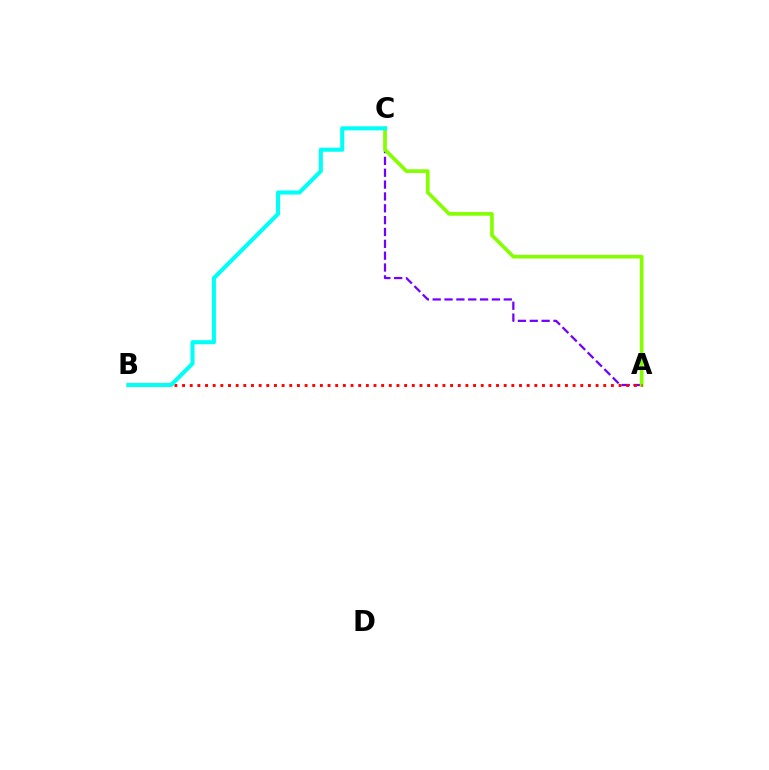{('A', 'C'): [{'color': '#7200ff', 'line_style': 'dashed', 'thickness': 1.61}, {'color': '#84ff00', 'line_style': 'solid', 'thickness': 2.65}], ('A', 'B'): [{'color': '#ff0000', 'line_style': 'dotted', 'thickness': 2.08}], ('B', 'C'): [{'color': '#00fff6', 'line_style': 'solid', 'thickness': 2.93}]}